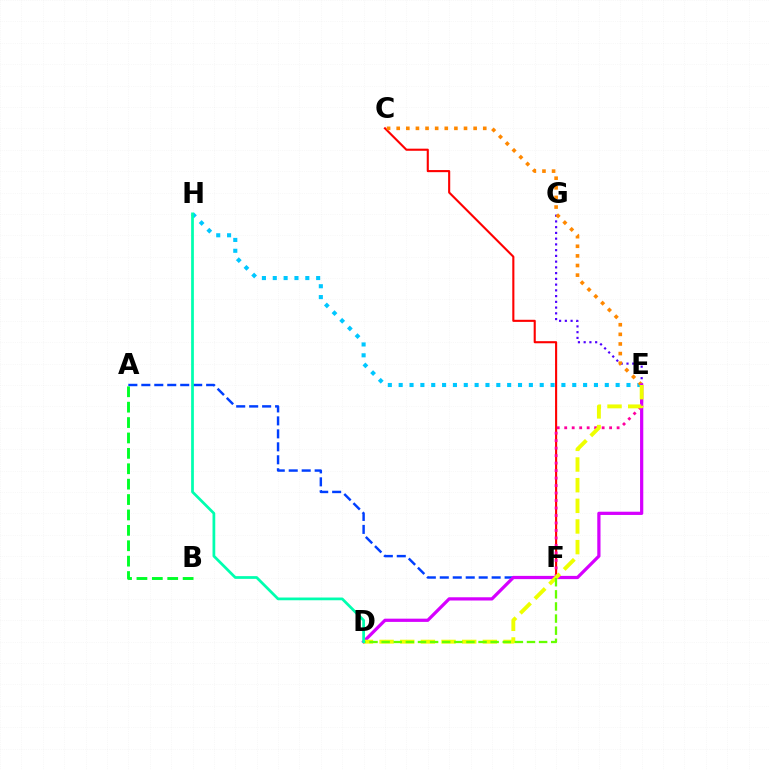{('C', 'F'): [{'color': '#ff0000', 'line_style': 'solid', 'thickness': 1.52}], ('E', 'F'): [{'color': '#ff00a0', 'line_style': 'dotted', 'thickness': 2.03}], ('E', 'H'): [{'color': '#00c7ff', 'line_style': 'dotted', 'thickness': 2.95}], ('E', 'G'): [{'color': '#4f00ff', 'line_style': 'dotted', 'thickness': 1.56}], ('A', 'F'): [{'color': '#003fff', 'line_style': 'dashed', 'thickness': 1.76}], ('A', 'B'): [{'color': '#00ff27', 'line_style': 'dashed', 'thickness': 2.09}], ('C', 'E'): [{'color': '#ff8800', 'line_style': 'dotted', 'thickness': 2.61}], ('D', 'E'): [{'color': '#d600ff', 'line_style': 'solid', 'thickness': 2.33}, {'color': '#eeff00', 'line_style': 'dashed', 'thickness': 2.81}], ('D', 'F'): [{'color': '#66ff00', 'line_style': 'dashed', 'thickness': 1.65}], ('D', 'H'): [{'color': '#00ffaf', 'line_style': 'solid', 'thickness': 1.97}]}